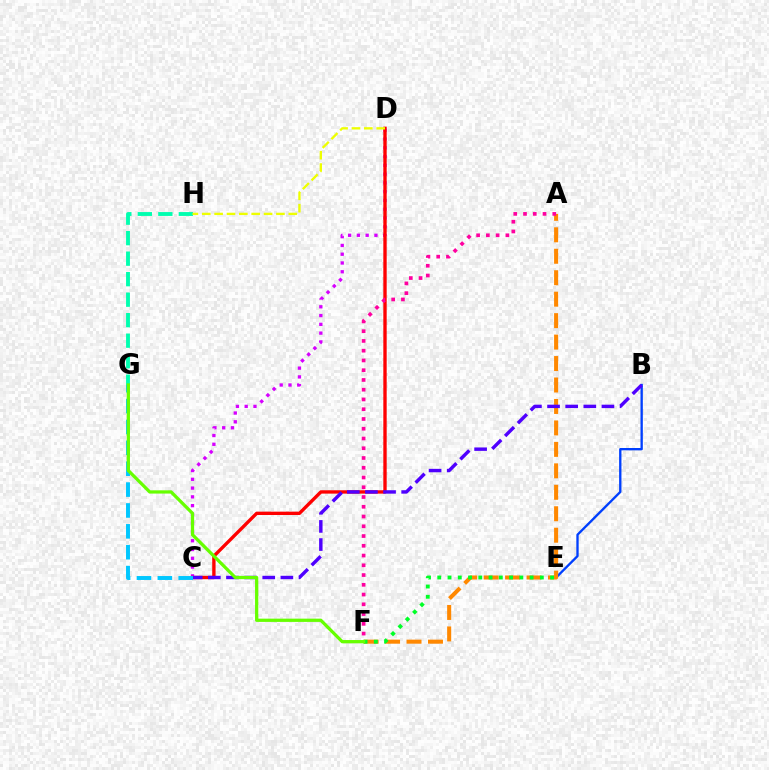{('B', 'E'): [{'color': '#003fff', 'line_style': 'solid', 'thickness': 1.68}], ('C', 'D'): [{'color': '#d600ff', 'line_style': 'dotted', 'thickness': 2.38}, {'color': '#ff0000', 'line_style': 'solid', 'thickness': 2.42}], ('A', 'F'): [{'color': '#ff8800', 'line_style': 'dashed', 'thickness': 2.91}, {'color': '#ff00a0', 'line_style': 'dotted', 'thickness': 2.65}], ('G', 'H'): [{'color': '#00ffaf', 'line_style': 'dashed', 'thickness': 2.79}], ('B', 'C'): [{'color': '#4f00ff', 'line_style': 'dashed', 'thickness': 2.46}], ('C', 'G'): [{'color': '#00c7ff', 'line_style': 'dashed', 'thickness': 2.84}], ('D', 'H'): [{'color': '#eeff00', 'line_style': 'dashed', 'thickness': 1.68}], ('E', 'F'): [{'color': '#00ff27', 'line_style': 'dotted', 'thickness': 2.79}], ('F', 'G'): [{'color': '#66ff00', 'line_style': 'solid', 'thickness': 2.35}]}